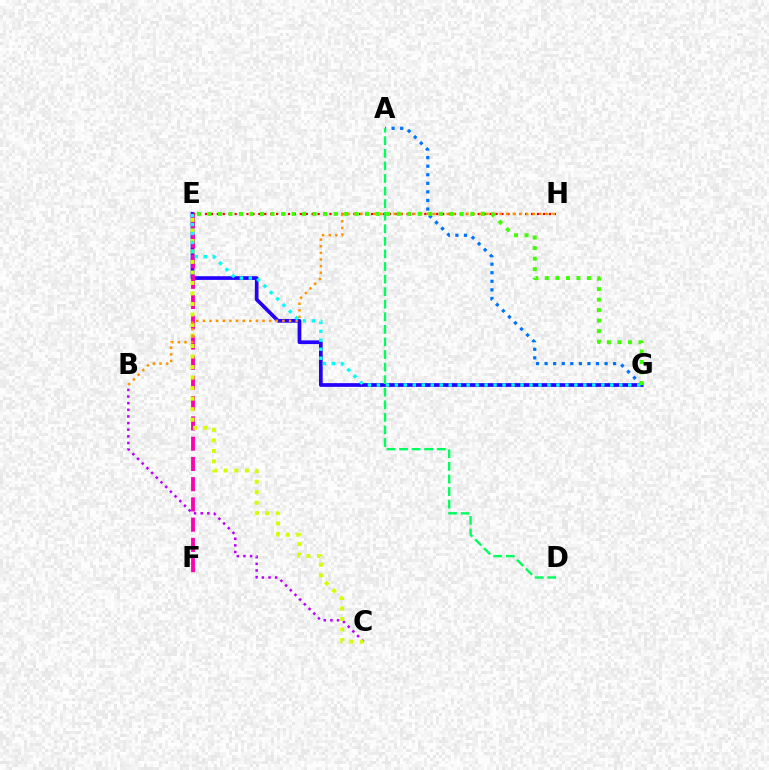{('E', 'G'): [{'color': '#2500ff', 'line_style': 'solid', 'thickness': 2.66}, {'color': '#00fff6', 'line_style': 'dotted', 'thickness': 2.44}, {'color': '#3dff00', 'line_style': 'dotted', 'thickness': 2.86}], ('E', 'F'): [{'color': '#ff00ac', 'line_style': 'dashed', 'thickness': 2.75}], ('A', 'G'): [{'color': '#0074ff', 'line_style': 'dotted', 'thickness': 2.33}], ('B', 'C'): [{'color': '#b900ff', 'line_style': 'dotted', 'thickness': 1.8}], ('E', 'H'): [{'color': '#ff0000', 'line_style': 'dotted', 'thickness': 1.61}], ('C', 'E'): [{'color': '#d1ff00', 'line_style': 'dotted', 'thickness': 2.86}], ('B', 'H'): [{'color': '#ff9400', 'line_style': 'dotted', 'thickness': 1.8}], ('A', 'D'): [{'color': '#00ff5c', 'line_style': 'dashed', 'thickness': 1.71}]}